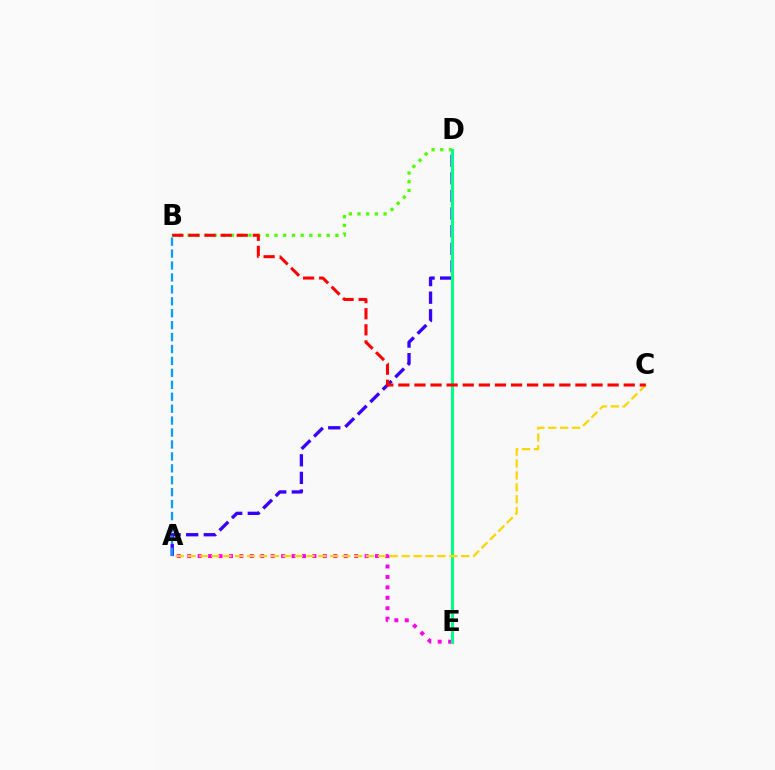{('B', 'D'): [{'color': '#4fff00', 'line_style': 'dotted', 'thickness': 2.36}], ('A', 'D'): [{'color': '#3700ff', 'line_style': 'dashed', 'thickness': 2.39}], ('A', 'E'): [{'color': '#ff00ed', 'line_style': 'dotted', 'thickness': 2.83}], ('D', 'E'): [{'color': '#00ff86', 'line_style': 'solid', 'thickness': 2.19}], ('A', 'C'): [{'color': '#ffd500', 'line_style': 'dashed', 'thickness': 1.62}], ('B', 'C'): [{'color': '#ff0000', 'line_style': 'dashed', 'thickness': 2.19}], ('A', 'B'): [{'color': '#009eff', 'line_style': 'dashed', 'thickness': 1.62}]}